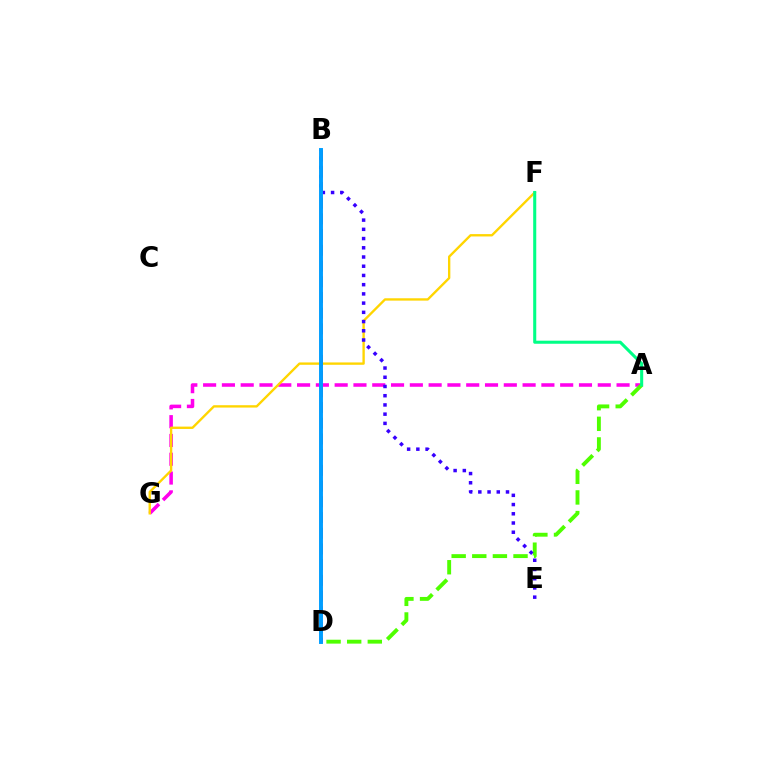{('A', 'G'): [{'color': '#ff00ed', 'line_style': 'dashed', 'thickness': 2.55}], ('F', 'G'): [{'color': '#ffd500', 'line_style': 'solid', 'thickness': 1.69}], ('A', 'D'): [{'color': '#4fff00', 'line_style': 'dashed', 'thickness': 2.8}], ('B', 'D'): [{'color': '#ff0000', 'line_style': 'dashed', 'thickness': 2.14}, {'color': '#009eff', 'line_style': 'solid', 'thickness': 2.82}], ('B', 'E'): [{'color': '#3700ff', 'line_style': 'dotted', 'thickness': 2.51}], ('A', 'F'): [{'color': '#00ff86', 'line_style': 'solid', 'thickness': 2.21}]}